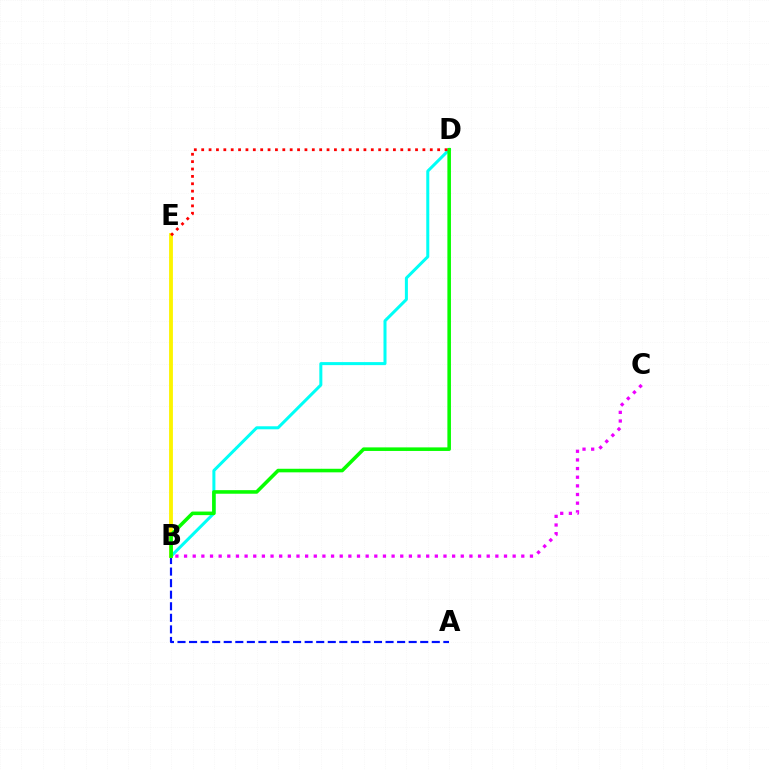{('B', 'C'): [{'color': '#ee00ff', 'line_style': 'dotted', 'thickness': 2.35}], ('A', 'B'): [{'color': '#0010ff', 'line_style': 'dashed', 'thickness': 1.57}], ('B', 'D'): [{'color': '#00fff6', 'line_style': 'solid', 'thickness': 2.17}, {'color': '#08ff00', 'line_style': 'solid', 'thickness': 2.57}], ('B', 'E'): [{'color': '#fcf500', 'line_style': 'solid', 'thickness': 2.75}], ('D', 'E'): [{'color': '#ff0000', 'line_style': 'dotted', 'thickness': 2.0}]}